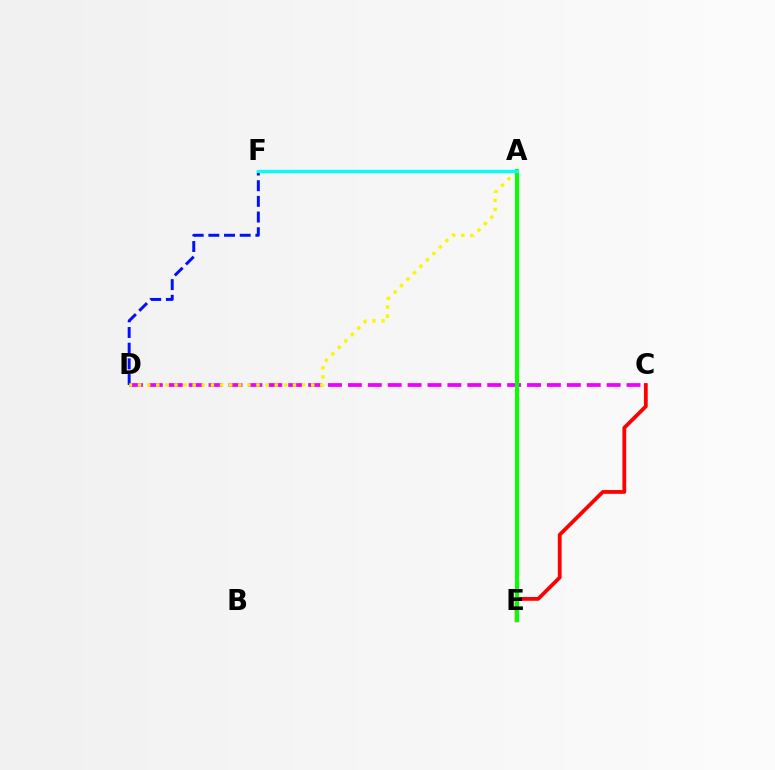{('C', 'E'): [{'color': '#ff0000', 'line_style': 'solid', 'thickness': 2.73}], ('C', 'D'): [{'color': '#ee00ff', 'line_style': 'dashed', 'thickness': 2.7}], ('D', 'F'): [{'color': '#0010ff', 'line_style': 'dashed', 'thickness': 2.13}], ('A', 'D'): [{'color': '#fcf500', 'line_style': 'dotted', 'thickness': 2.48}], ('A', 'E'): [{'color': '#08ff00', 'line_style': 'solid', 'thickness': 2.93}], ('A', 'F'): [{'color': '#00fff6', 'line_style': 'solid', 'thickness': 2.36}]}